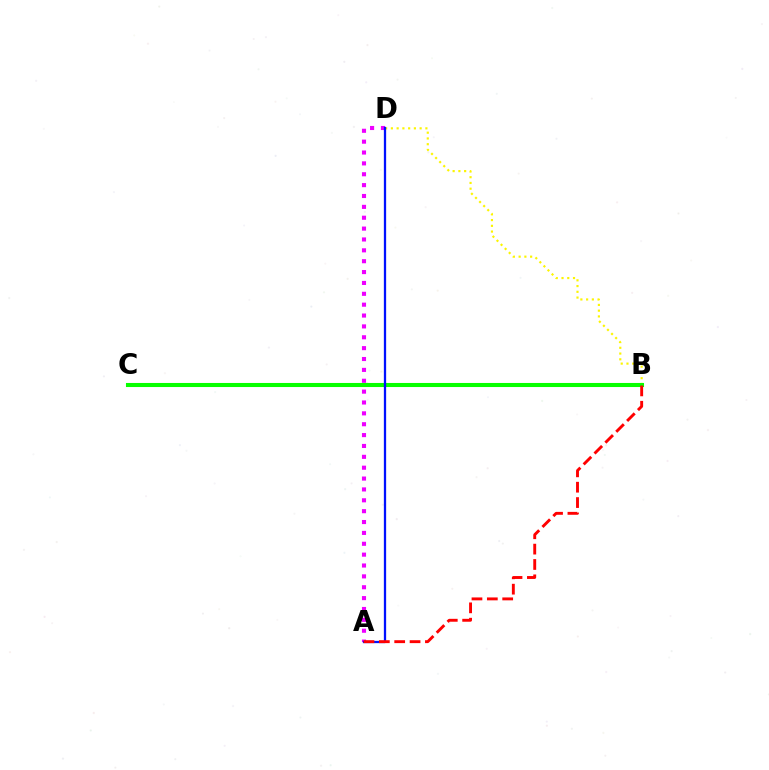{('A', 'D'): [{'color': '#ee00ff', 'line_style': 'dotted', 'thickness': 2.95}, {'color': '#0010ff', 'line_style': 'solid', 'thickness': 1.64}], ('B', 'D'): [{'color': '#fcf500', 'line_style': 'dotted', 'thickness': 1.56}], ('B', 'C'): [{'color': '#00fff6', 'line_style': 'solid', 'thickness': 2.06}, {'color': '#08ff00', 'line_style': 'solid', 'thickness': 2.93}], ('A', 'B'): [{'color': '#ff0000', 'line_style': 'dashed', 'thickness': 2.09}]}